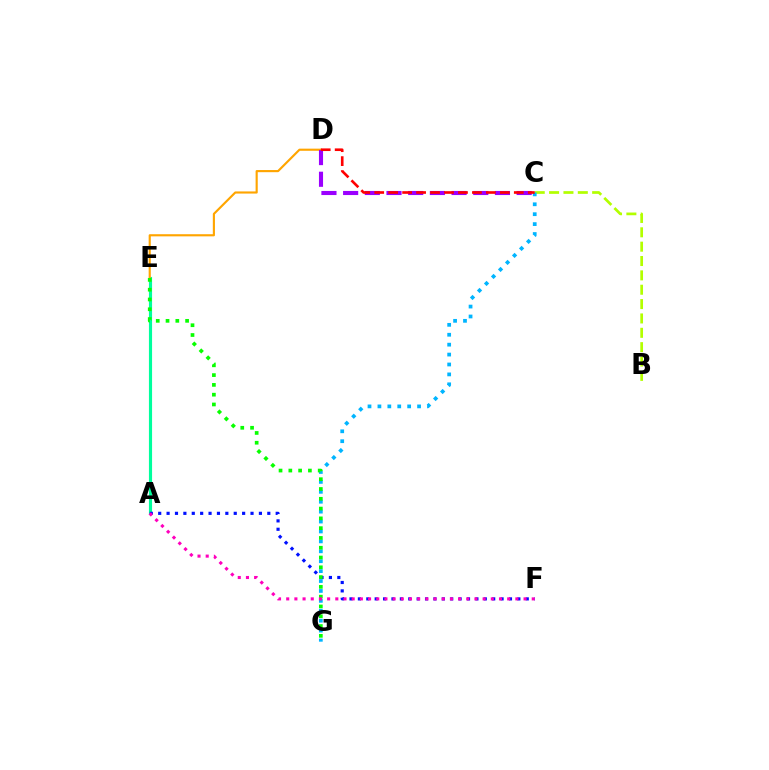{('A', 'E'): [{'color': '#00ff9d', 'line_style': 'solid', 'thickness': 2.26}], ('B', 'C'): [{'color': '#b3ff00', 'line_style': 'dashed', 'thickness': 1.95}], ('C', 'G'): [{'color': '#00b5ff', 'line_style': 'dotted', 'thickness': 2.69}], ('D', 'E'): [{'color': '#ffa500', 'line_style': 'solid', 'thickness': 1.54}], ('A', 'F'): [{'color': '#0010ff', 'line_style': 'dotted', 'thickness': 2.28}, {'color': '#ff00bd', 'line_style': 'dotted', 'thickness': 2.22}], ('C', 'D'): [{'color': '#9b00ff', 'line_style': 'dashed', 'thickness': 2.95}, {'color': '#ff0000', 'line_style': 'dashed', 'thickness': 1.9}], ('E', 'G'): [{'color': '#08ff00', 'line_style': 'dotted', 'thickness': 2.66}]}